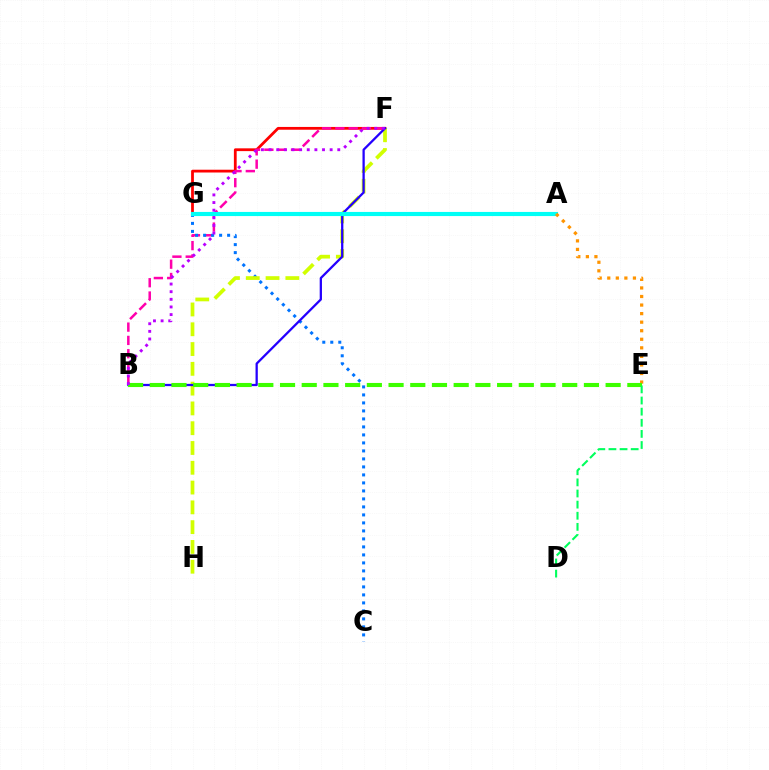{('F', 'G'): [{'color': '#ff0000', 'line_style': 'solid', 'thickness': 2.0}], ('B', 'F'): [{'color': '#ff00ac', 'line_style': 'dashed', 'thickness': 1.81}, {'color': '#2500ff', 'line_style': 'solid', 'thickness': 1.64}, {'color': '#b900ff', 'line_style': 'dotted', 'thickness': 2.07}], ('C', 'G'): [{'color': '#0074ff', 'line_style': 'dotted', 'thickness': 2.17}], ('F', 'H'): [{'color': '#d1ff00', 'line_style': 'dashed', 'thickness': 2.69}], ('A', 'G'): [{'color': '#00fff6', 'line_style': 'solid', 'thickness': 2.98}], ('A', 'E'): [{'color': '#ff9400', 'line_style': 'dotted', 'thickness': 2.32}], ('B', 'E'): [{'color': '#3dff00', 'line_style': 'dashed', 'thickness': 2.95}], ('D', 'E'): [{'color': '#00ff5c', 'line_style': 'dashed', 'thickness': 1.51}]}